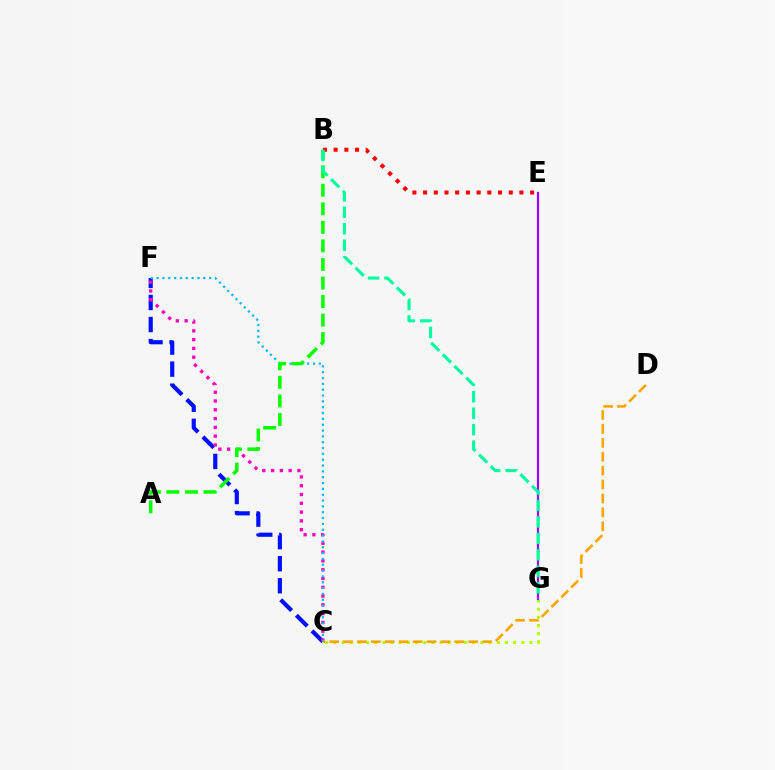{('C', 'G'): [{'color': '#b3ff00', 'line_style': 'dotted', 'thickness': 2.22}], ('C', 'F'): [{'color': '#0010ff', 'line_style': 'dashed', 'thickness': 2.99}, {'color': '#ff00bd', 'line_style': 'dotted', 'thickness': 2.39}, {'color': '#00b5ff', 'line_style': 'dotted', 'thickness': 1.59}], ('B', 'E'): [{'color': '#ff0000', 'line_style': 'dotted', 'thickness': 2.91}], ('E', 'G'): [{'color': '#9b00ff', 'line_style': 'solid', 'thickness': 1.6}], ('C', 'D'): [{'color': '#ffa500', 'line_style': 'dashed', 'thickness': 1.89}], ('A', 'B'): [{'color': '#08ff00', 'line_style': 'dashed', 'thickness': 2.52}], ('B', 'G'): [{'color': '#00ff9d', 'line_style': 'dashed', 'thickness': 2.24}]}